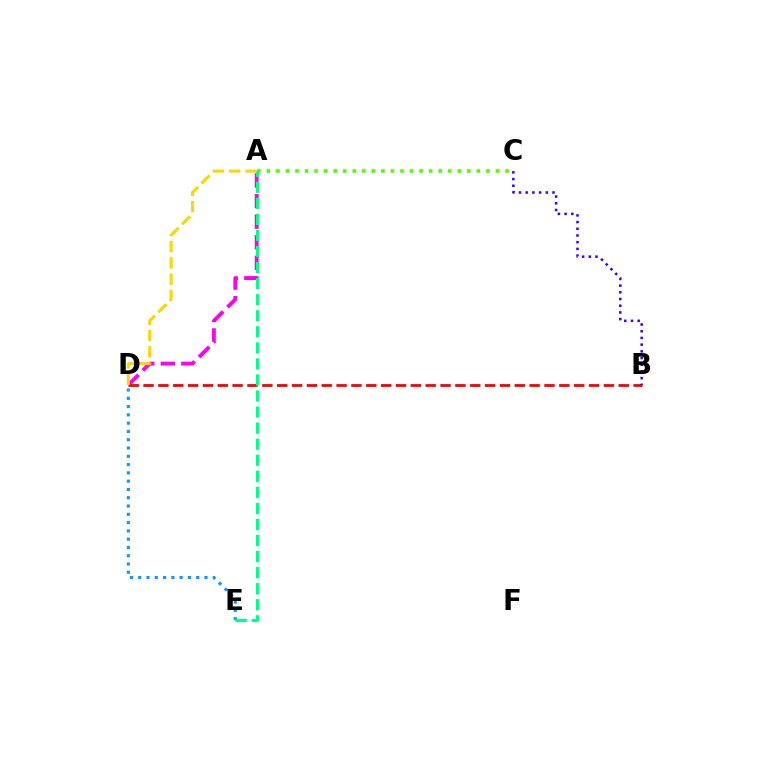{('D', 'E'): [{'color': '#009eff', 'line_style': 'dotted', 'thickness': 2.25}], ('A', 'D'): [{'color': '#ff00ed', 'line_style': 'dashed', 'thickness': 2.79}, {'color': '#ffd500', 'line_style': 'dashed', 'thickness': 2.21}], ('A', 'C'): [{'color': '#4fff00', 'line_style': 'dotted', 'thickness': 2.59}], ('B', 'D'): [{'color': '#ff0000', 'line_style': 'dashed', 'thickness': 2.02}], ('B', 'C'): [{'color': '#3700ff', 'line_style': 'dotted', 'thickness': 1.82}], ('A', 'E'): [{'color': '#00ff86', 'line_style': 'dashed', 'thickness': 2.18}]}